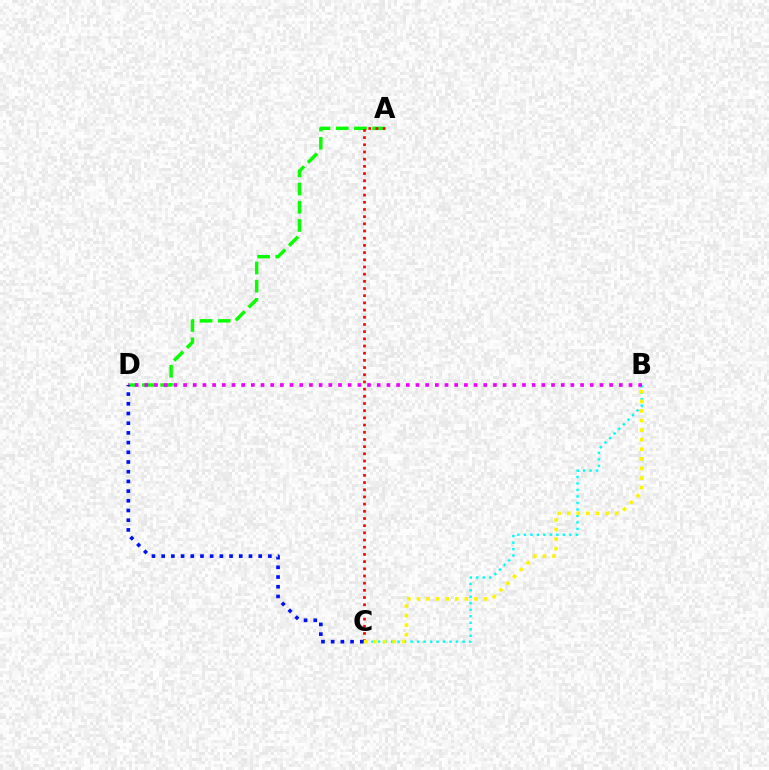{('A', 'D'): [{'color': '#08ff00', 'line_style': 'dashed', 'thickness': 2.47}], ('B', 'C'): [{'color': '#00fff6', 'line_style': 'dotted', 'thickness': 1.76}, {'color': '#fcf500', 'line_style': 'dotted', 'thickness': 2.6}], ('B', 'D'): [{'color': '#ee00ff', 'line_style': 'dotted', 'thickness': 2.63}], ('A', 'C'): [{'color': '#ff0000', 'line_style': 'dotted', 'thickness': 1.95}], ('C', 'D'): [{'color': '#0010ff', 'line_style': 'dotted', 'thickness': 2.64}]}